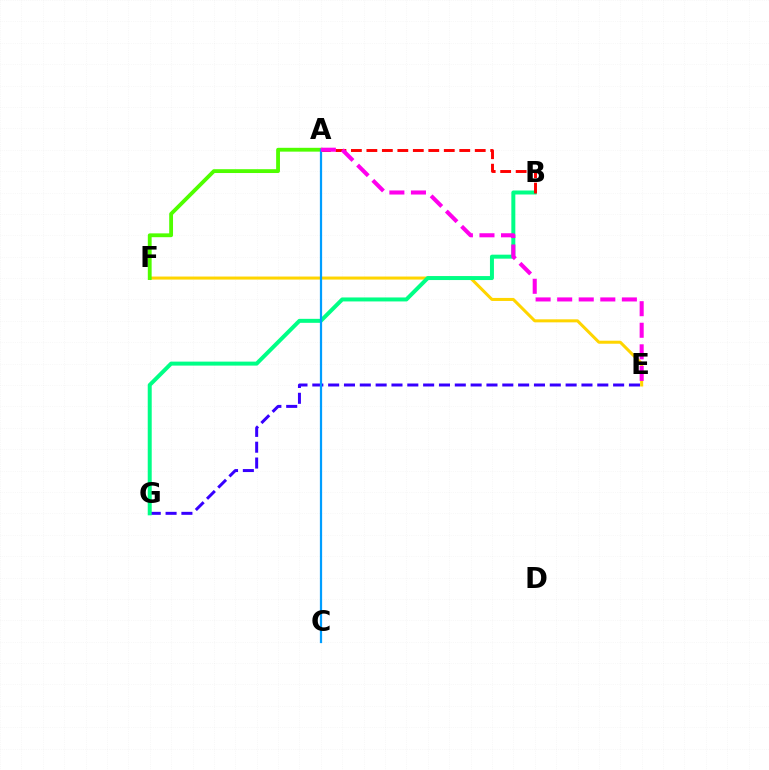{('E', 'F'): [{'color': '#ffd500', 'line_style': 'solid', 'thickness': 2.18}], ('E', 'G'): [{'color': '#3700ff', 'line_style': 'dashed', 'thickness': 2.15}], ('B', 'G'): [{'color': '#00ff86', 'line_style': 'solid', 'thickness': 2.87}], ('A', 'B'): [{'color': '#ff0000', 'line_style': 'dashed', 'thickness': 2.1}], ('A', 'F'): [{'color': '#4fff00', 'line_style': 'solid', 'thickness': 2.76}], ('A', 'C'): [{'color': '#009eff', 'line_style': 'solid', 'thickness': 1.61}], ('A', 'E'): [{'color': '#ff00ed', 'line_style': 'dashed', 'thickness': 2.93}]}